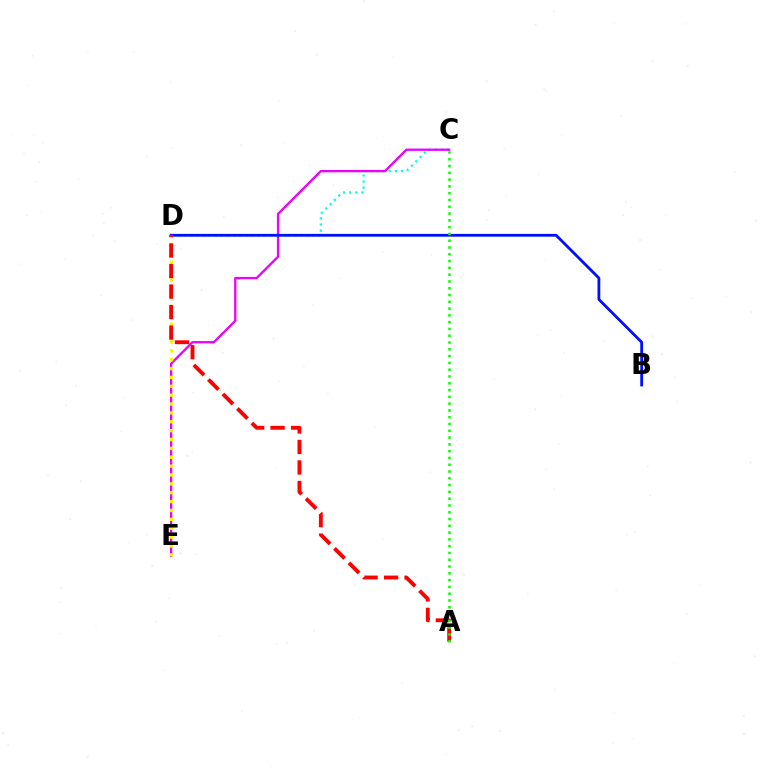{('C', 'D'): [{'color': '#00fff6', 'line_style': 'dotted', 'thickness': 1.66}], ('C', 'E'): [{'color': '#ee00ff', 'line_style': 'solid', 'thickness': 1.66}], ('B', 'D'): [{'color': '#0010ff', 'line_style': 'solid', 'thickness': 2.02}], ('D', 'E'): [{'color': '#fcf500', 'line_style': 'dotted', 'thickness': 2.41}], ('A', 'D'): [{'color': '#ff0000', 'line_style': 'dashed', 'thickness': 2.79}], ('A', 'C'): [{'color': '#08ff00', 'line_style': 'dotted', 'thickness': 1.84}]}